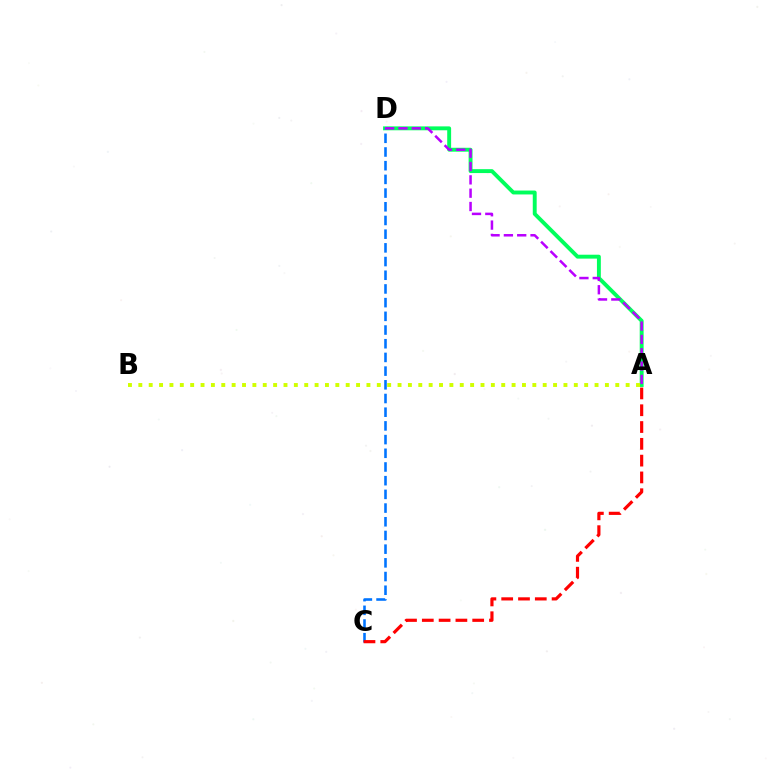{('A', 'D'): [{'color': '#00ff5c', 'line_style': 'solid', 'thickness': 2.81}, {'color': '#b900ff', 'line_style': 'dashed', 'thickness': 1.81}], ('A', 'B'): [{'color': '#d1ff00', 'line_style': 'dotted', 'thickness': 2.82}], ('C', 'D'): [{'color': '#0074ff', 'line_style': 'dashed', 'thickness': 1.86}], ('A', 'C'): [{'color': '#ff0000', 'line_style': 'dashed', 'thickness': 2.28}]}